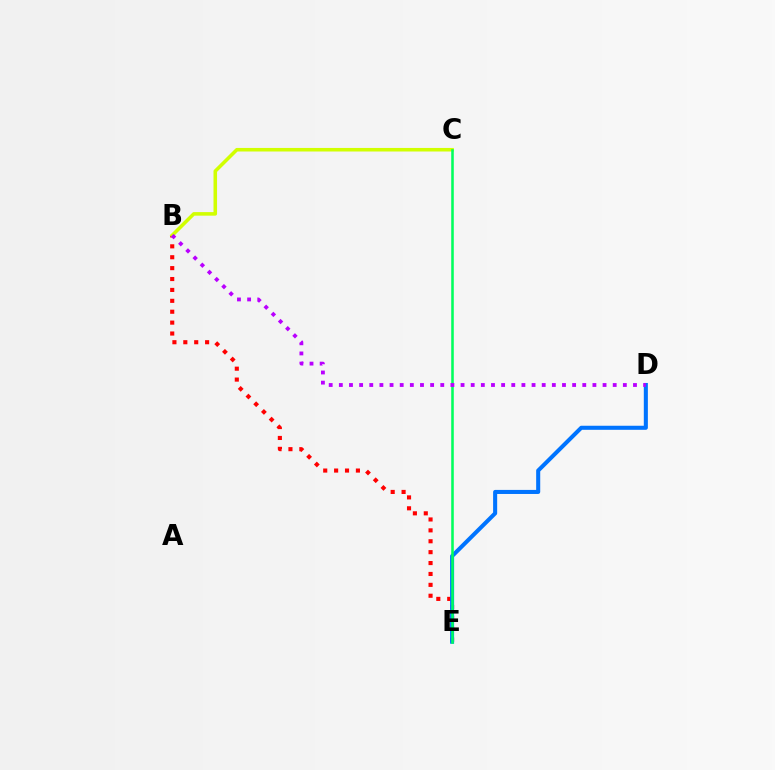{('B', 'E'): [{'color': '#ff0000', 'line_style': 'dotted', 'thickness': 2.96}], ('D', 'E'): [{'color': '#0074ff', 'line_style': 'solid', 'thickness': 2.92}], ('B', 'C'): [{'color': '#d1ff00', 'line_style': 'solid', 'thickness': 2.56}], ('C', 'E'): [{'color': '#00ff5c', 'line_style': 'solid', 'thickness': 1.84}], ('B', 'D'): [{'color': '#b900ff', 'line_style': 'dotted', 'thickness': 2.76}]}